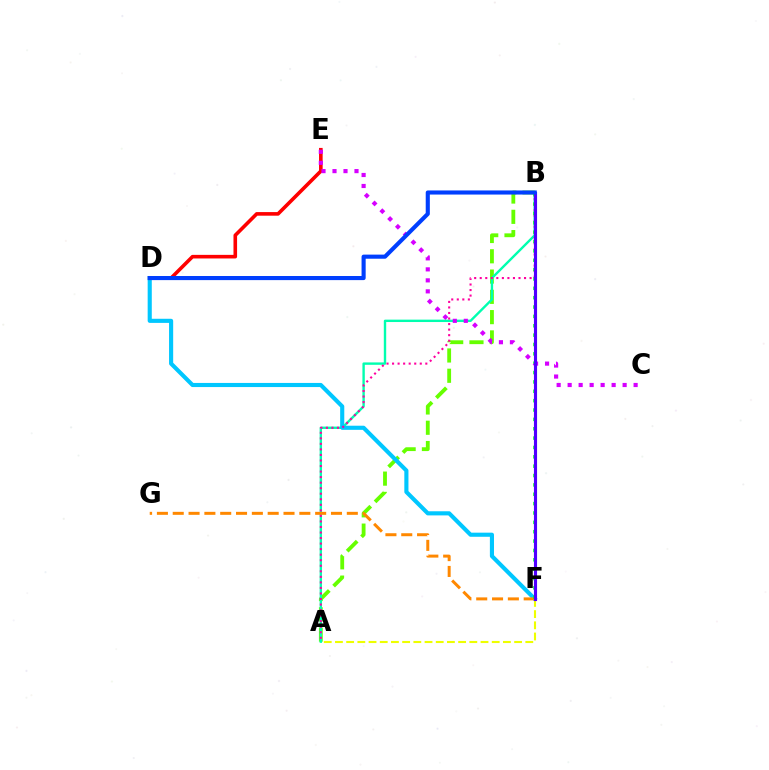{('A', 'B'): [{'color': '#66ff00', 'line_style': 'dashed', 'thickness': 2.76}, {'color': '#00ffaf', 'line_style': 'solid', 'thickness': 1.72}, {'color': '#ff00a0', 'line_style': 'dotted', 'thickness': 1.51}], ('D', 'F'): [{'color': '#00c7ff', 'line_style': 'solid', 'thickness': 2.97}], ('F', 'G'): [{'color': '#ff8800', 'line_style': 'dashed', 'thickness': 2.15}], ('D', 'E'): [{'color': '#ff0000', 'line_style': 'solid', 'thickness': 2.6}], ('B', 'F'): [{'color': '#00ff27', 'line_style': 'dotted', 'thickness': 2.54}, {'color': '#4f00ff', 'line_style': 'solid', 'thickness': 2.24}], ('A', 'F'): [{'color': '#eeff00', 'line_style': 'dashed', 'thickness': 1.52}], ('C', 'E'): [{'color': '#d600ff', 'line_style': 'dotted', 'thickness': 2.99}], ('B', 'D'): [{'color': '#003fff', 'line_style': 'solid', 'thickness': 2.96}]}